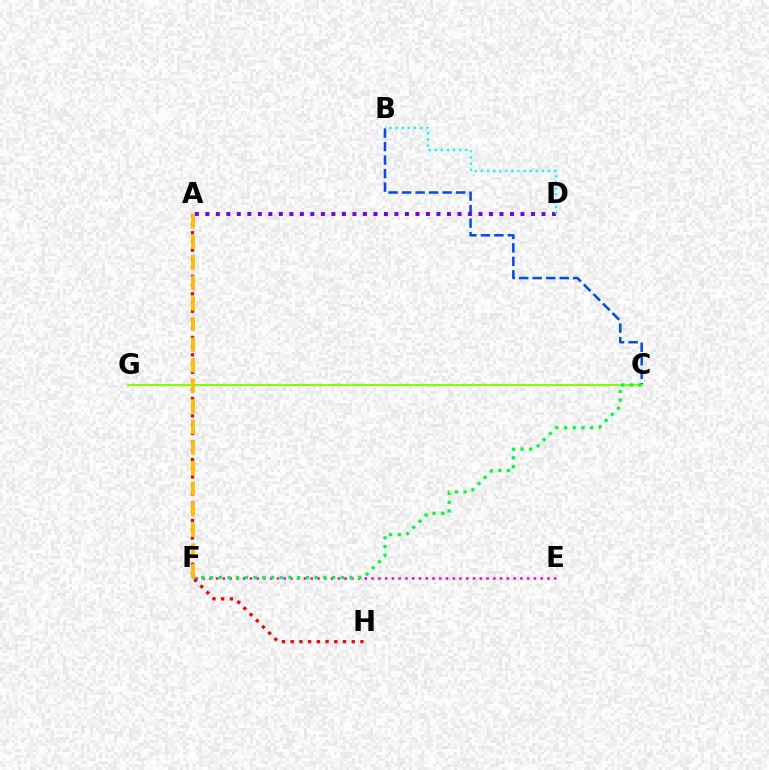{('B', 'C'): [{'color': '#004bff', 'line_style': 'dashed', 'thickness': 1.84}], ('E', 'F'): [{'color': '#ff00cf', 'line_style': 'dotted', 'thickness': 1.84}], ('C', 'G'): [{'color': '#84ff00', 'line_style': 'solid', 'thickness': 1.52}], ('A', 'H'): [{'color': '#ff0000', 'line_style': 'dotted', 'thickness': 2.37}], ('C', 'F'): [{'color': '#00ff39', 'line_style': 'dotted', 'thickness': 2.37}], ('A', 'D'): [{'color': '#7200ff', 'line_style': 'dotted', 'thickness': 2.85}], ('A', 'F'): [{'color': '#ffbd00', 'line_style': 'dashed', 'thickness': 2.8}], ('B', 'D'): [{'color': '#00fff6', 'line_style': 'dotted', 'thickness': 1.66}]}